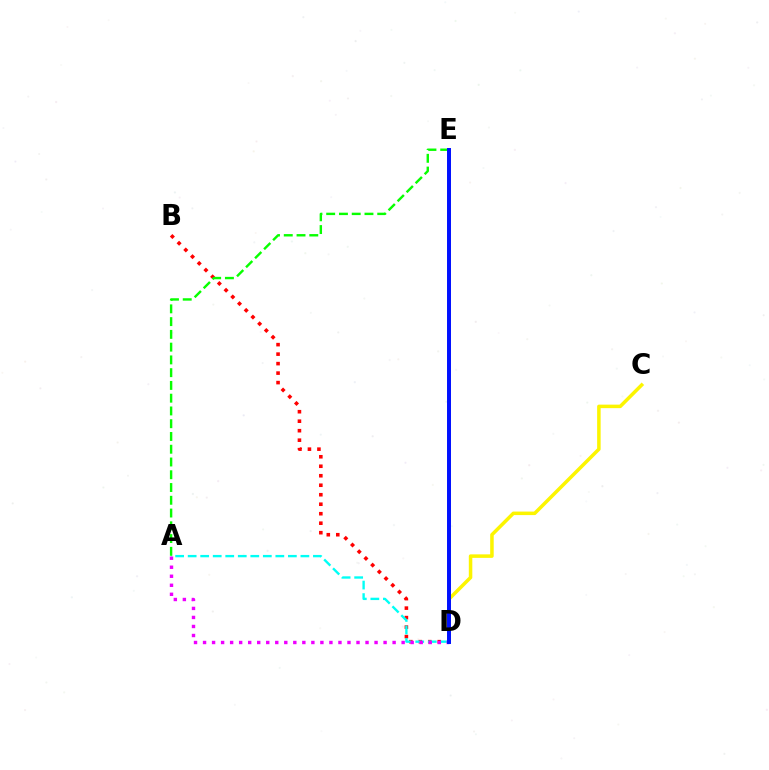{('C', 'D'): [{'color': '#fcf500', 'line_style': 'solid', 'thickness': 2.53}], ('B', 'D'): [{'color': '#ff0000', 'line_style': 'dotted', 'thickness': 2.58}], ('A', 'D'): [{'color': '#00fff6', 'line_style': 'dashed', 'thickness': 1.7}, {'color': '#ee00ff', 'line_style': 'dotted', 'thickness': 2.45}], ('A', 'E'): [{'color': '#08ff00', 'line_style': 'dashed', 'thickness': 1.73}], ('D', 'E'): [{'color': '#0010ff', 'line_style': 'solid', 'thickness': 2.86}]}